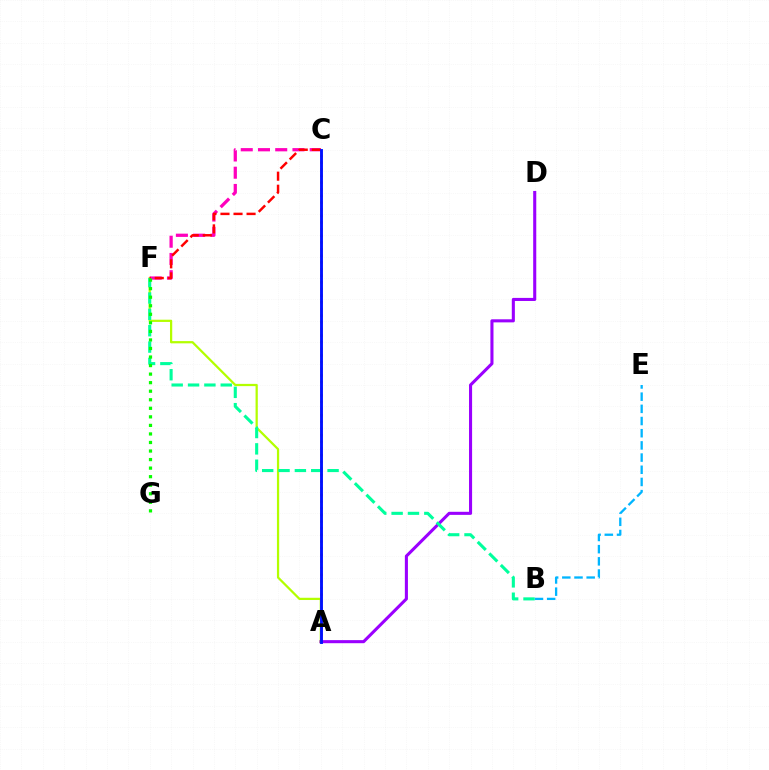{('B', 'E'): [{'color': '#00b5ff', 'line_style': 'dashed', 'thickness': 1.66}], ('A', 'C'): [{'color': '#ffa500', 'line_style': 'dotted', 'thickness': 1.81}, {'color': '#0010ff', 'line_style': 'solid', 'thickness': 2.07}], ('A', 'D'): [{'color': '#9b00ff', 'line_style': 'solid', 'thickness': 2.22}], ('A', 'F'): [{'color': '#b3ff00', 'line_style': 'solid', 'thickness': 1.61}], ('C', 'F'): [{'color': '#ff00bd', 'line_style': 'dashed', 'thickness': 2.34}, {'color': '#ff0000', 'line_style': 'dashed', 'thickness': 1.77}], ('B', 'F'): [{'color': '#00ff9d', 'line_style': 'dashed', 'thickness': 2.22}], ('F', 'G'): [{'color': '#08ff00', 'line_style': 'dotted', 'thickness': 2.32}]}